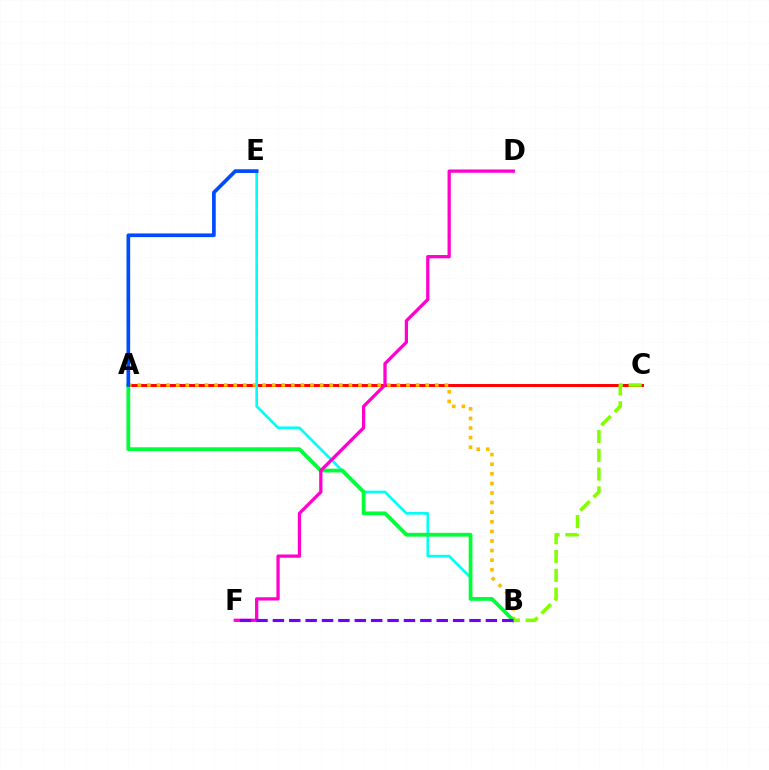{('A', 'C'): [{'color': '#ff0000', 'line_style': 'solid', 'thickness': 2.12}], ('A', 'B'): [{'color': '#ffbd00', 'line_style': 'dotted', 'thickness': 2.61}, {'color': '#00ff39', 'line_style': 'solid', 'thickness': 2.72}], ('B', 'E'): [{'color': '#00fff6', 'line_style': 'solid', 'thickness': 1.91}], ('B', 'C'): [{'color': '#84ff00', 'line_style': 'dashed', 'thickness': 2.55}], ('D', 'F'): [{'color': '#ff00cf', 'line_style': 'solid', 'thickness': 2.35}], ('B', 'F'): [{'color': '#7200ff', 'line_style': 'dashed', 'thickness': 2.23}], ('A', 'E'): [{'color': '#004bff', 'line_style': 'solid', 'thickness': 2.66}]}